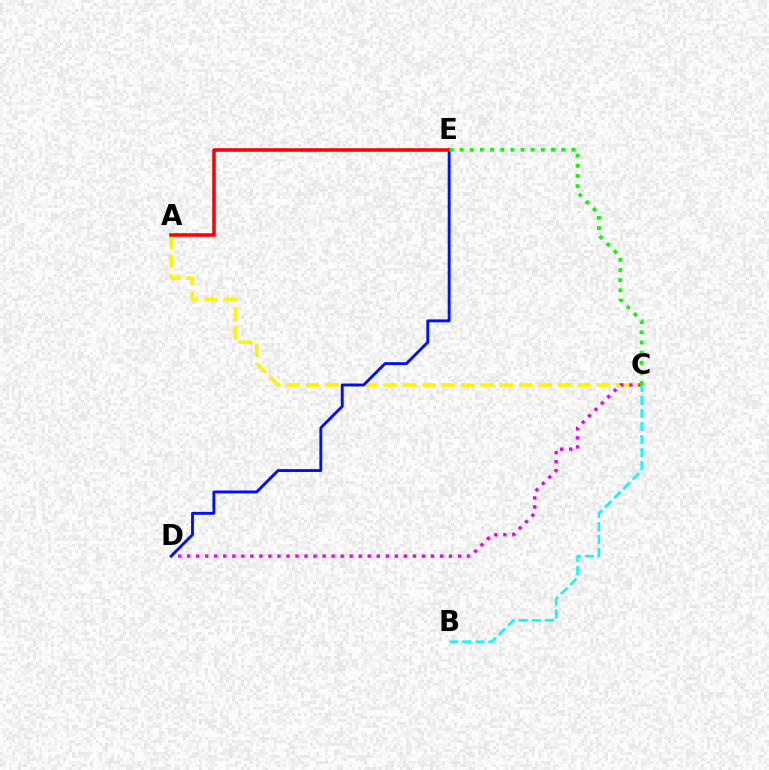{('A', 'C'): [{'color': '#fcf500', 'line_style': 'dashed', 'thickness': 2.64}], ('C', 'D'): [{'color': '#ee00ff', 'line_style': 'dotted', 'thickness': 2.45}], ('D', 'E'): [{'color': '#0010ff', 'line_style': 'solid', 'thickness': 2.08}], ('A', 'E'): [{'color': '#ff0000', 'line_style': 'solid', 'thickness': 2.56}], ('C', 'E'): [{'color': '#08ff00', 'line_style': 'dotted', 'thickness': 2.76}], ('B', 'C'): [{'color': '#00fff6', 'line_style': 'dashed', 'thickness': 1.78}]}